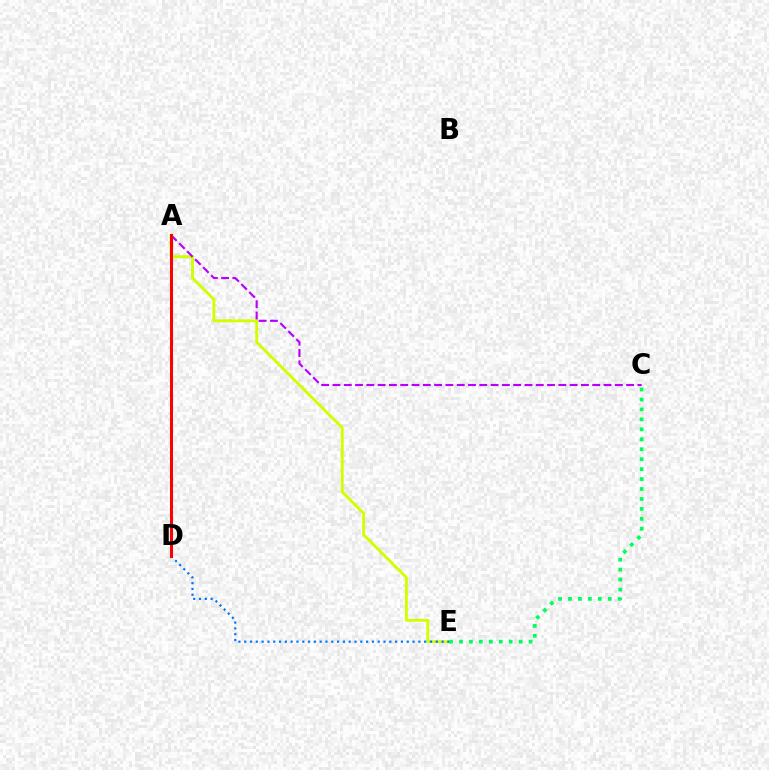{('A', 'E'): [{'color': '#d1ff00', 'line_style': 'solid', 'thickness': 2.07}], ('A', 'C'): [{'color': '#b900ff', 'line_style': 'dashed', 'thickness': 1.53}], ('D', 'E'): [{'color': '#0074ff', 'line_style': 'dotted', 'thickness': 1.58}], ('A', 'D'): [{'color': '#ff0000', 'line_style': 'solid', 'thickness': 2.18}], ('C', 'E'): [{'color': '#00ff5c', 'line_style': 'dotted', 'thickness': 2.7}]}